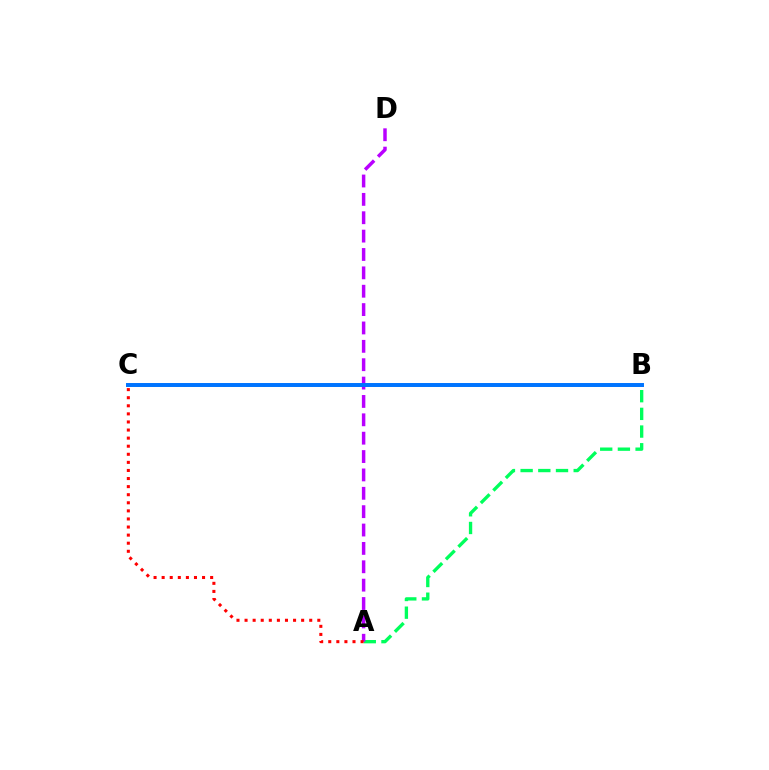{('B', 'C'): [{'color': '#d1ff00', 'line_style': 'dotted', 'thickness': 2.14}, {'color': '#0074ff', 'line_style': 'solid', 'thickness': 2.85}], ('A', 'B'): [{'color': '#00ff5c', 'line_style': 'dashed', 'thickness': 2.4}], ('A', 'D'): [{'color': '#b900ff', 'line_style': 'dashed', 'thickness': 2.5}], ('A', 'C'): [{'color': '#ff0000', 'line_style': 'dotted', 'thickness': 2.2}]}